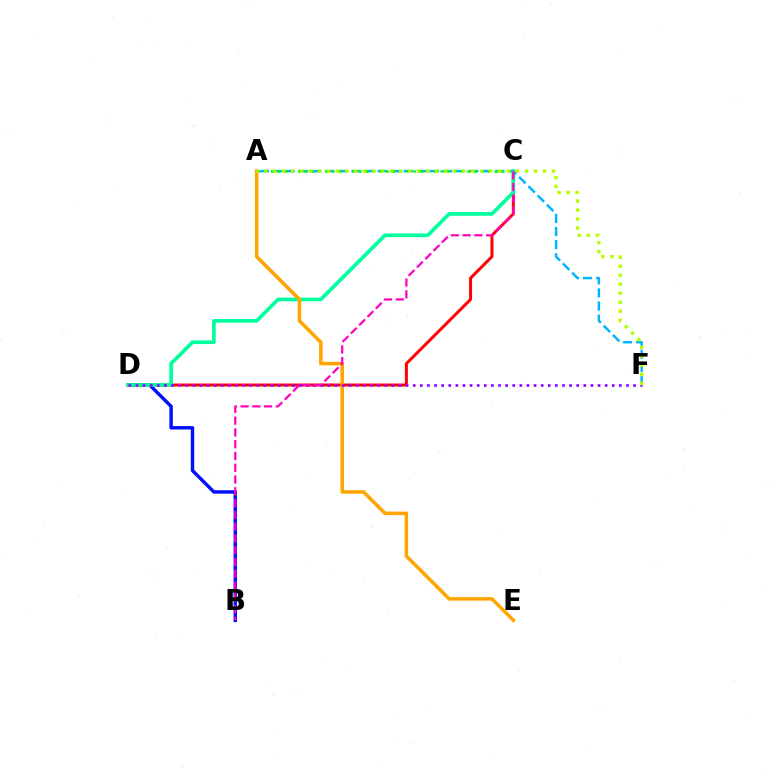{('B', 'D'): [{'color': '#0010ff', 'line_style': 'solid', 'thickness': 2.47}], ('C', 'D'): [{'color': '#ff0000', 'line_style': 'solid', 'thickness': 2.15}, {'color': '#00ff9d', 'line_style': 'solid', 'thickness': 2.65}], ('A', 'F'): [{'color': '#00b5ff', 'line_style': 'dashed', 'thickness': 1.78}, {'color': '#b3ff00', 'line_style': 'dotted', 'thickness': 2.44}], ('A', 'C'): [{'color': '#08ff00', 'line_style': 'dotted', 'thickness': 1.84}], ('A', 'E'): [{'color': '#ffa500', 'line_style': 'solid', 'thickness': 2.54}], ('D', 'F'): [{'color': '#9b00ff', 'line_style': 'dotted', 'thickness': 1.93}], ('B', 'C'): [{'color': '#ff00bd', 'line_style': 'dashed', 'thickness': 1.6}]}